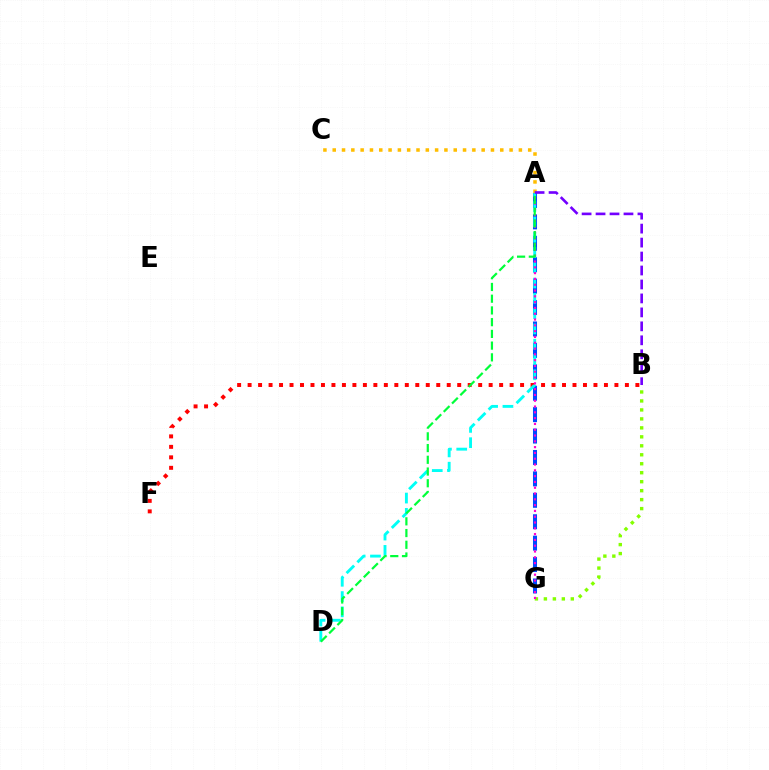{('B', 'F'): [{'color': '#ff0000', 'line_style': 'dotted', 'thickness': 2.85}], ('B', 'G'): [{'color': '#84ff00', 'line_style': 'dotted', 'thickness': 2.44}], ('A', 'G'): [{'color': '#004bff', 'line_style': 'dashed', 'thickness': 2.91}, {'color': '#ff00cf', 'line_style': 'dotted', 'thickness': 1.58}], ('A', 'D'): [{'color': '#00fff6', 'line_style': 'dashed', 'thickness': 2.08}, {'color': '#00ff39', 'line_style': 'dashed', 'thickness': 1.59}], ('A', 'C'): [{'color': '#ffbd00', 'line_style': 'dotted', 'thickness': 2.53}], ('A', 'B'): [{'color': '#7200ff', 'line_style': 'dashed', 'thickness': 1.9}]}